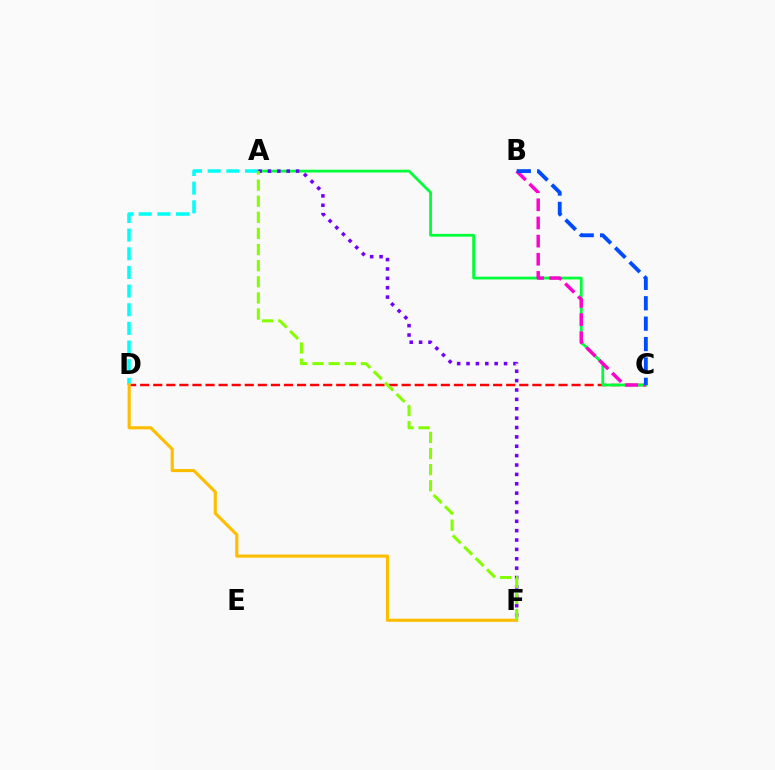{('C', 'D'): [{'color': '#ff0000', 'line_style': 'dashed', 'thickness': 1.78}], ('A', 'D'): [{'color': '#00fff6', 'line_style': 'dashed', 'thickness': 2.53}], ('D', 'F'): [{'color': '#ffbd00', 'line_style': 'solid', 'thickness': 2.26}], ('A', 'C'): [{'color': '#00ff39', 'line_style': 'solid', 'thickness': 1.99}], ('B', 'C'): [{'color': '#ff00cf', 'line_style': 'dashed', 'thickness': 2.47}, {'color': '#004bff', 'line_style': 'dashed', 'thickness': 2.77}], ('A', 'F'): [{'color': '#7200ff', 'line_style': 'dotted', 'thickness': 2.55}, {'color': '#84ff00', 'line_style': 'dashed', 'thickness': 2.19}]}